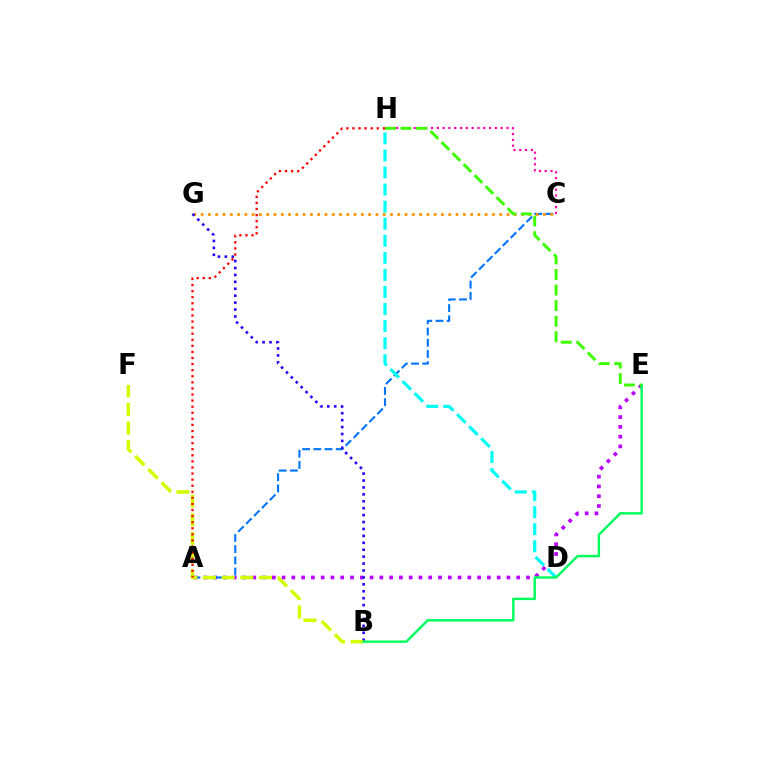{('A', 'E'): [{'color': '#b900ff', 'line_style': 'dotted', 'thickness': 2.66}], ('A', 'C'): [{'color': '#0074ff', 'line_style': 'dashed', 'thickness': 1.52}], ('C', 'G'): [{'color': '#ff9400', 'line_style': 'dotted', 'thickness': 1.98}], ('B', 'G'): [{'color': '#2500ff', 'line_style': 'dotted', 'thickness': 1.88}], ('B', 'F'): [{'color': '#d1ff00', 'line_style': 'dashed', 'thickness': 2.54}], ('C', 'H'): [{'color': '#ff00ac', 'line_style': 'dotted', 'thickness': 1.58}], ('D', 'H'): [{'color': '#00fff6', 'line_style': 'dashed', 'thickness': 2.32}], ('B', 'E'): [{'color': '#00ff5c', 'line_style': 'solid', 'thickness': 1.76}], ('A', 'H'): [{'color': '#ff0000', 'line_style': 'dotted', 'thickness': 1.65}], ('E', 'H'): [{'color': '#3dff00', 'line_style': 'dashed', 'thickness': 2.12}]}